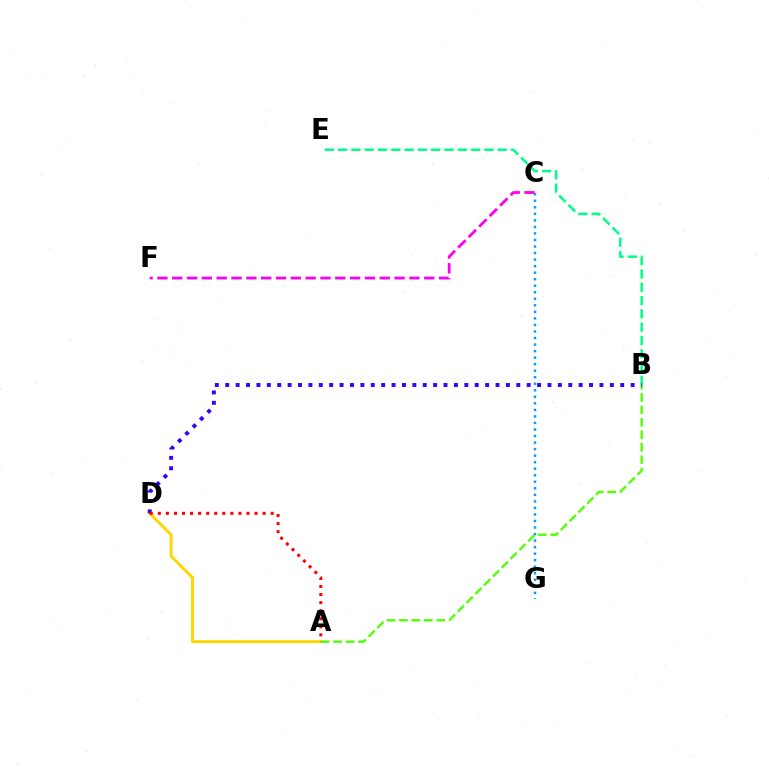{('A', 'D'): [{'color': '#ffd500', 'line_style': 'solid', 'thickness': 2.1}, {'color': '#ff0000', 'line_style': 'dotted', 'thickness': 2.19}], ('C', 'G'): [{'color': '#009eff', 'line_style': 'dotted', 'thickness': 1.78}], ('A', 'B'): [{'color': '#4fff00', 'line_style': 'dashed', 'thickness': 1.69}], ('B', 'E'): [{'color': '#00ff86', 'line_style': 'dashed', 'thickness': 1.81}], ('B', 'D'): [{'color': '#3700ff', 'line_style': 'dotted', 'thickness': 2.82}], ('C', 'F'): [{'color': '#ff00ed', 'line_style': 'dashed', 'thickness': 2.01}]}